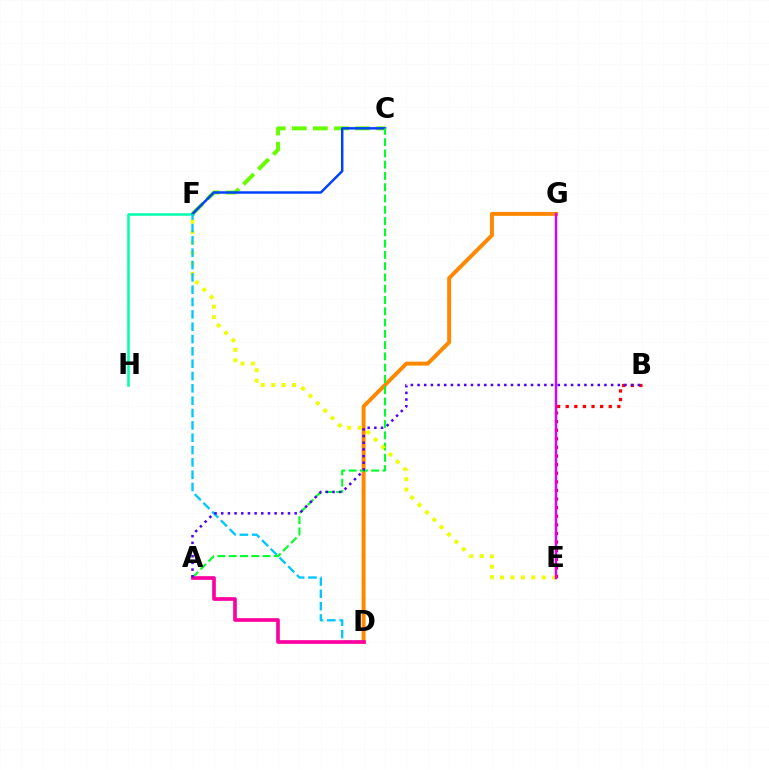{('D', 'G'): [{'color': '#ff8800', 'line_style': 'solid', 'thickness': 2.85}], ('F', 'H'): [{'color': '#00ffaf', 'line_style': 'solid', 'thickness': 1.84}], ('B', 'E'): [{'color': '#ff0000', 'line_style': 'dotted', 'thickness': 2.34}], ('C', 'F'): [{'color': '#66ff00', 'line_style': 'dashed', 'thickness': 2.86}, {'color': '#003fff', 'line_style': 'solid', 'thickness': 1.76}], ('A', 'C'): [{'color': '#00ff27', 'line_style': 'dashed', 'thickness': 1.53}], ('E', 'F'): [{'color': '#eeff00', 'line_style': 'dotted', 'thickness': 2.83}], ('D', 'F'): [{'color': '#00c7ff', 'line_style': 'dashed', 'thickness': 1.68}], ('E', 'G'): [{'color': '#d600ff', 'line_style': 'solid', 'thickness': 1.77}], ('A', 'D'): [{'color': '#ff00a0', 'line_style': 'solid', 'thickness': 2.64}], ('A', 'B'): [{'color': '#4f00ff', 'line_style': 'dotted', 'thickness': 1.81}]}